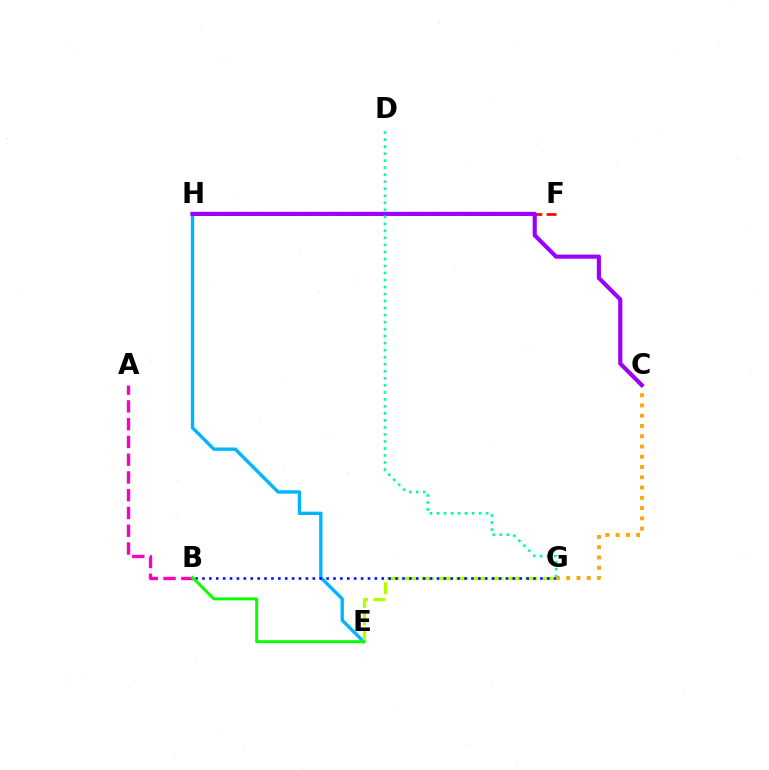{('E', 'H'): [{'color': '#00b5ff', 'line_style': 'solid', 'thickness': 2.42}], ('E', 'G'): [{'color': '#b3ff00', 'line_style': 'dashed', 'thickness': 2.35}], ('F', 'H'): [{'color': '#ff0000', 'line_style': 'dashed', 'thickness': 1.93}], ('B', 'G'): [{'color': '#0010ff', 'line_style': 'dotted', 'thickness': 1.87}], ('A', 'B'): [{'color': '#ff00bd', 'line_style': 'dashed', 'thickness': 2.41}], ('C', 'G'): [{'color': '#ffa500', 'line_style': 'dotted', 'thickness': 2.79}], ('B', 'E'): [{'color': '#08ff00', 'line_style': 'solid', 'thickness': 2.13}], ('C', 'H'): [{'color': '#9b00ff', 'line_style': 'solid', 'thickness': 2.98}], ('D', 'G'): [{'color': '#00ff9d', 'line_style': 'dotted', 'thickness': 1.91}]}